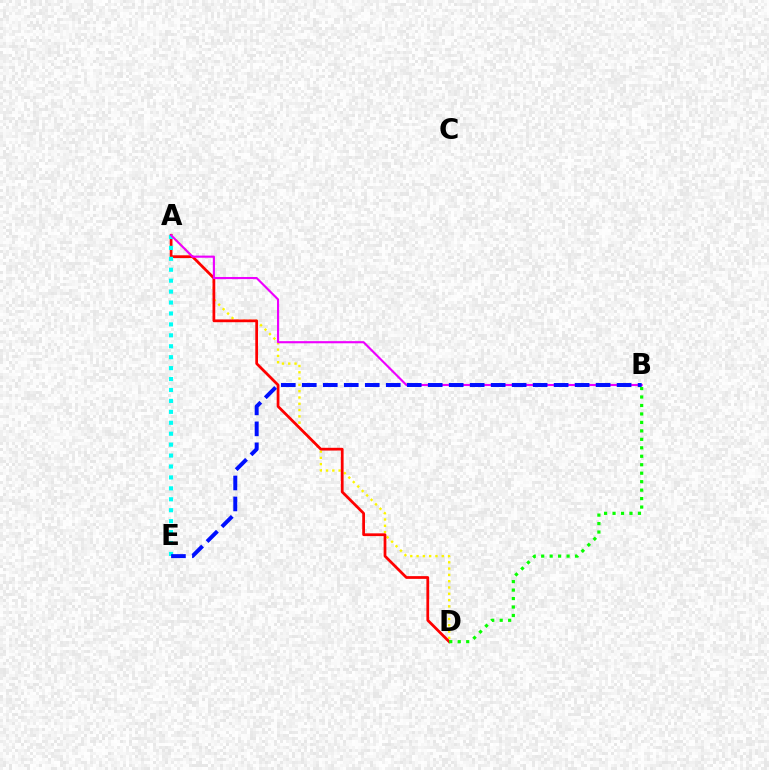{('A', 'D'): [{'color': '#fcf500', 'line_style': 'dotted', 'thickness': 1.71}, {'color': '#ff0000', 'line_style': 'solid', 'thickness': 1.98}], ('A', 'E'): [{'color': '#00fff6', 'line_style': 'dotted', 'thickness': 2.97}], ('A', 'B'): [{'color': '#ee00ff', 'line_style': 'solid', 'thickness': 1.54}], ('B', 'E'): [{'color': '#0010ff', 'line_style': 'dashed', 'thickness': 2.85}], ('B', 'D'): [{'color': '#08ff00', 'line_style': 'dotted', 'thickness': 2.3}]}